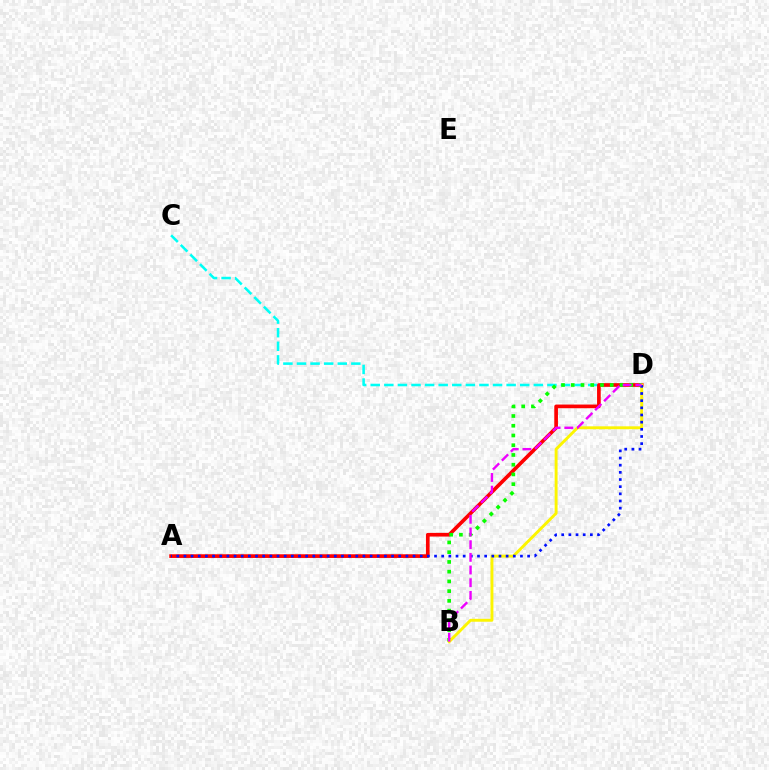{('C', 'D'): [{'color': '#00fff6', 'line_style': 'dashed', 'thickness': 1.85}], ('A', 'D'): [{'color': '#ff0000', 'line_style': 'solid', 'thickness': 2.65}, {'color': '#0010ff', 'line_style': 'dotted', 'thickness': 1.95}], ('B', 'D'): [{'color': '#08ff00', 'line_style': 'dotted', 'thickness': 2.65}, {'color': '#fcf500', 'line_style': 'solid', 'thickness': 2.1}, {'color': '#ee00ff', 'line_style': 'dashed', 'thickness': 1.72}]}